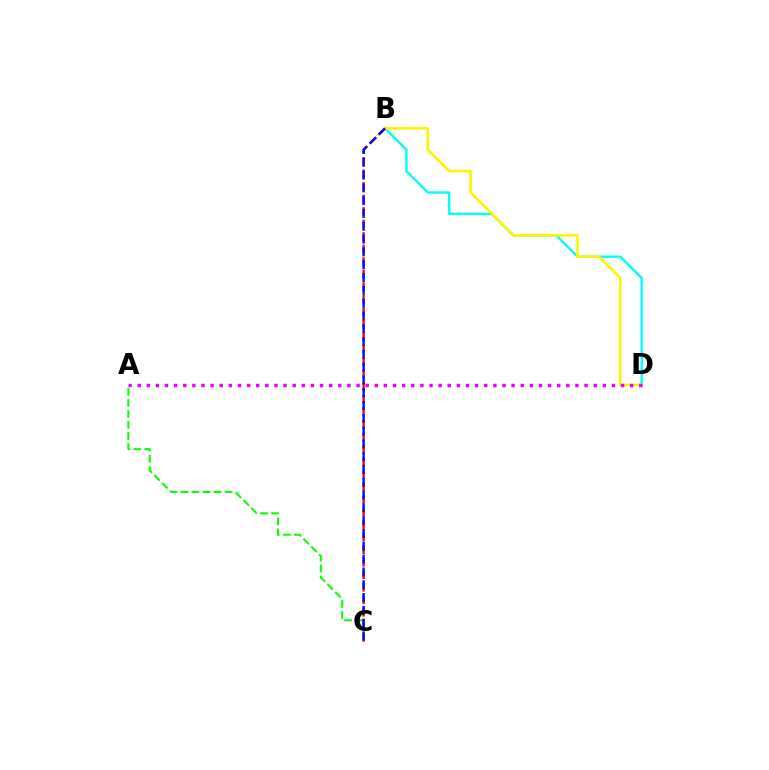{('A', 'C'): [{'color': '#08ff00', 'line_style': 'dashed', 'thickness': 1.5}], ('B', 'D'): [{'color': '#00fff6', 'line_style': 'solid', 'thickness': 1.7}, {'color': '#fcf500', 'line_style': 'solid', 'thickness': 1.85}], ('B', 'C'): [{'color': '#ff0000', 'line_style': 'dashed', 'thickness': 1.7}, {'color': '#0010ff', 'line_style': 'dashed', 'thickness': 1.74}], ('A', 'D'): [{'color': '#ee00ff', 'line_style': 'dotted', 'thickness': 2.48}]}